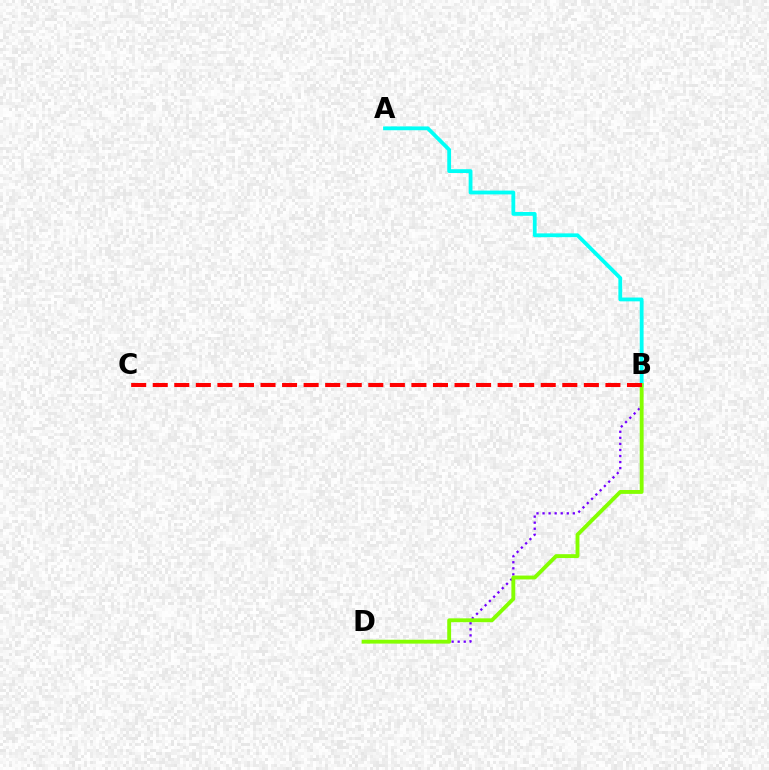{('B', 'D'): [{'color': '#7200ff', 'line_style': 'dotted', 'thickness': 1.65}, {'color': '#84ff00', 'line_style': 'solid', 'thickness': 2.78}], ('A', 'B'): [{'color': '#00fff6', 'line_style': 'solid', 'thickness': 2.74}], ('B', 'C'): [{'color': '#ff0000', 'line_style': 'dashed', 'thickness': 2.93}]}